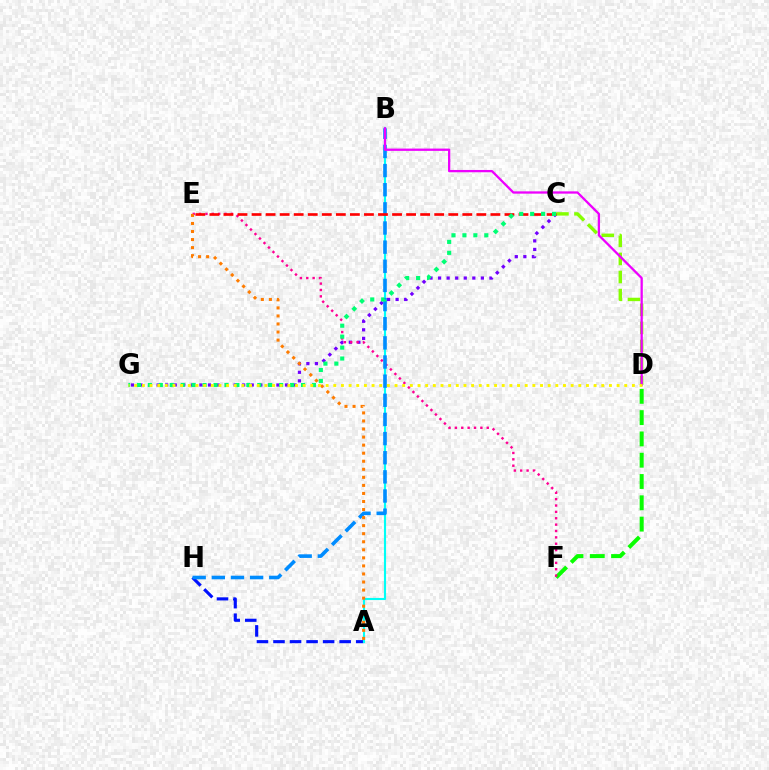{('D', 'F'): [{'color': '#08ff00', 'line_style': 'dashed', 'thickness': 2.89}], ('A', 'H'): [{'color': '#0010ff', 'line_style': 'dashed', 'thickness': 2.25}], ('C', 'G'): [{'color': '#7200ff', 'line_style': 'dotted', 'thickness': 2.32}, {'color': '#00ff74', 'line_style': 'dotted', 'thickness': 2.97}], ('C', 'D'): [{'color': '#84ff00', 'line_style': 'dashed', 'thickness': 2.46}], ('A', 'B'): [{'color': '#00fff6', 'line_style': 'solid', 'thickness': 1.53}], ('E', 'F'): [{'color': '#ff0094', 'line_style': 'dotted', 'thickness': 1.73}], ('B', 'H'): [{'color': '#008cff', 'line_style': 'dashed', 'thickness': 2.6}], ('C', 'E'): [{'color': '#ff0000', 'line_style': 'dashed', 'thickness': 1.91}], ('A', 'E'): [{'color': '#ff7c00', 'line_style': 'dotted', 'thickness': 2.19}], ('B', 'D'): [{'color': '#ee00ff', 'line_style': 'solid', 'thickness': 1.65}], ('D', 'G'): [{'color': '#fcf500', 'line_style': 'dotted', 'thickness': 2.08}]}